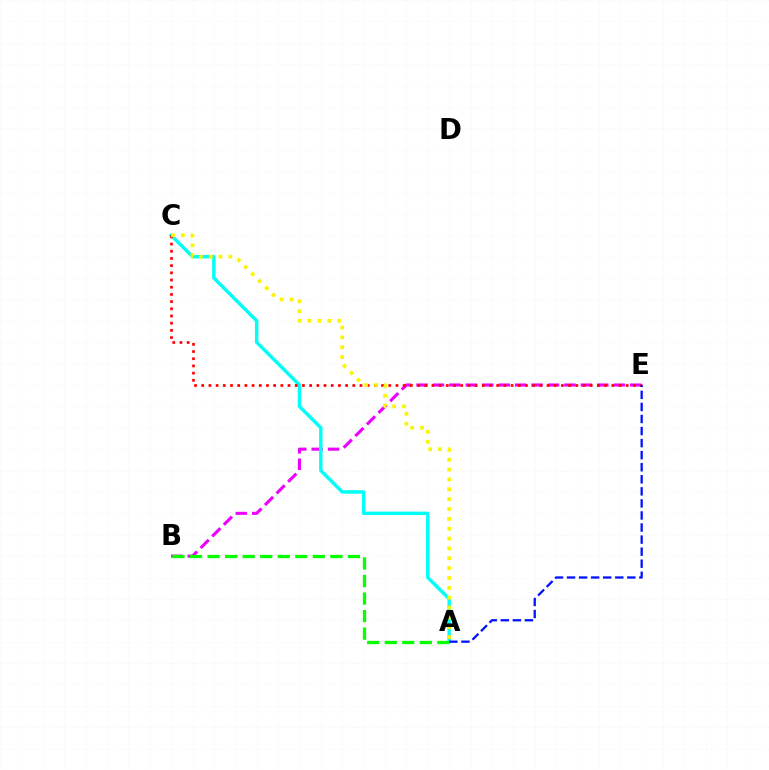{('B', 'E'): [{'color': '#ee00ff', 'line_style': 'dashed', 'thickness': 2.23}], ('A', 'C'): [{'color': '#00fff6', 'line_style': 'solid', 'thickness': 2.48}, {'color': '#fcf500', 'line_style': 'dotted', 'thickness': 2.68}], ('A', 'B'): [{'color': '#08ff00', 'line_style': 'dashed', 'thickness': 2.38}], ('C', 'E'): [{'color': '#ff0000', 'line_style': 'dotted', 'thickness': 1.95}], ('A', 'E'): [{'color': '#0010ff', 'line_style': 'dashed', 'thickness': 1.64}]}